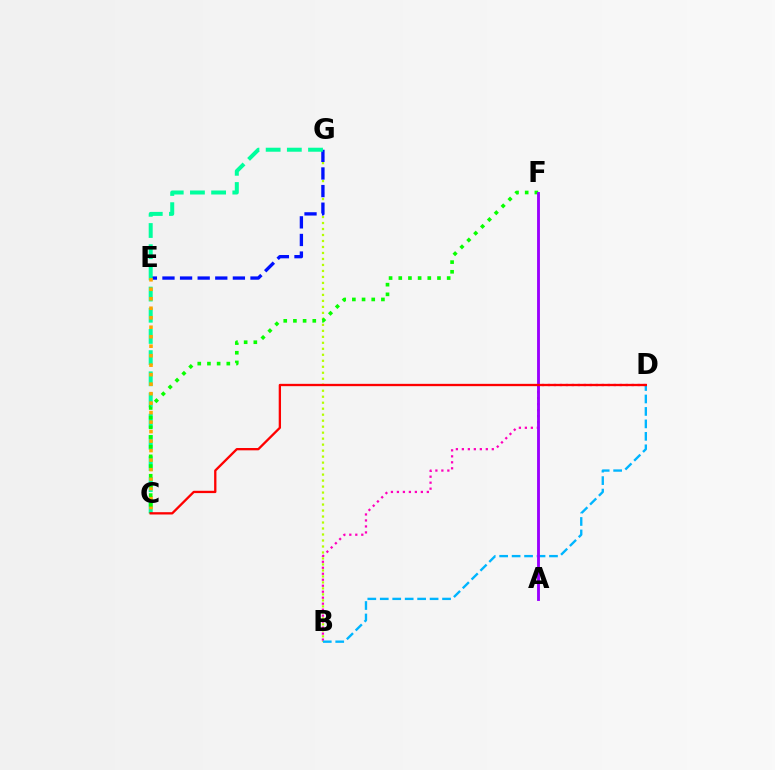{('B', 'G'): [{'color': '#b3ff00', 'line_style': 'dotted', 'thickness': 1.63}], ('E', 'G'): [{'color': '#0010ff', 'line_style': 'dashed', 'thickness': 2.39}], ('B', 'D'): [{'color': '#ff00bd', 'line_style': 'dotted', 'thickness': 1.63}, {'color': '#00b5ff', 'line_style': 'dashed', 'thickness': 1.69}], ('C', 'G'): [{'color': '#00ff9d', 'line_style': 'dashed', 'thickness': 2.88}], ('C', 'E'): [{'color': '#ffa500', 'line_style': 'dotted', 'thickness': 2.58}], ('C', 'F'): [{'color': '#08ff00', 'line_style': 'dotted', 'thickness': 2.63}], ('A', 'F'): [{'color': '#9b00ff', 'line_style': 'solid', 'thickness': 2.06}], ('C', 'D'): [{'color': '#ff0000', 'line_style': 'solid', 'thickness': 1.66}]}